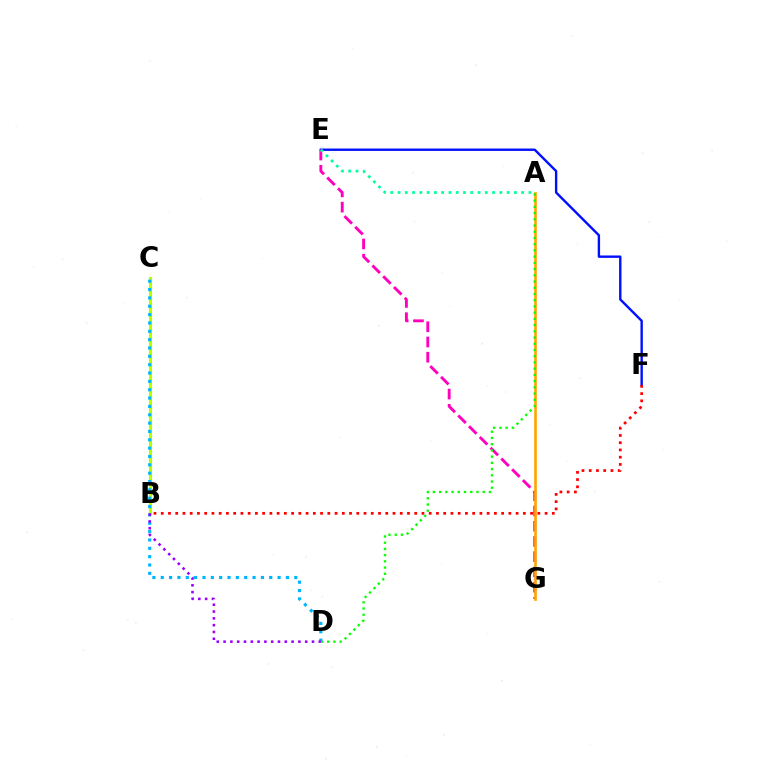{('E', 'F'): [{'color': '#0010ff', 'line_style': 'solid', 'thickness': 1.72}], ('E', 'G'): [{'color': '#ff00bd', 'line_style': 'dashed', 'thickness': 2.07}], ('B', 'C'): [{'color': '#b3ff00', 'line_style': 'solid', 'thickness': 2.28}], ('A', 'G'): [{'color': '#ffa500', 'line_style': 'solid', 'thickness': 1.9}], ('A', 'D'): [{'color': '#08ff00', 'line_style': 'dotted', 'thickness': 1.69}], ('C', 'D'): [{'color': '#00b5ff', 'line_style': 'dotted', 'thickness': 2.27}], ('B', 'D'): [{'color': '#9b00ff', 'line_style': 'dotted', 'thickness': 1.85}], ('B', 'F'): [{'color': '#ff0000', 'line_style': 'dotted', 'thickness': 1.97}], ('A', 'E'): [{'color': '#00ff9d', 'line_style': 'dotted', 'thickness': 1.98}]}